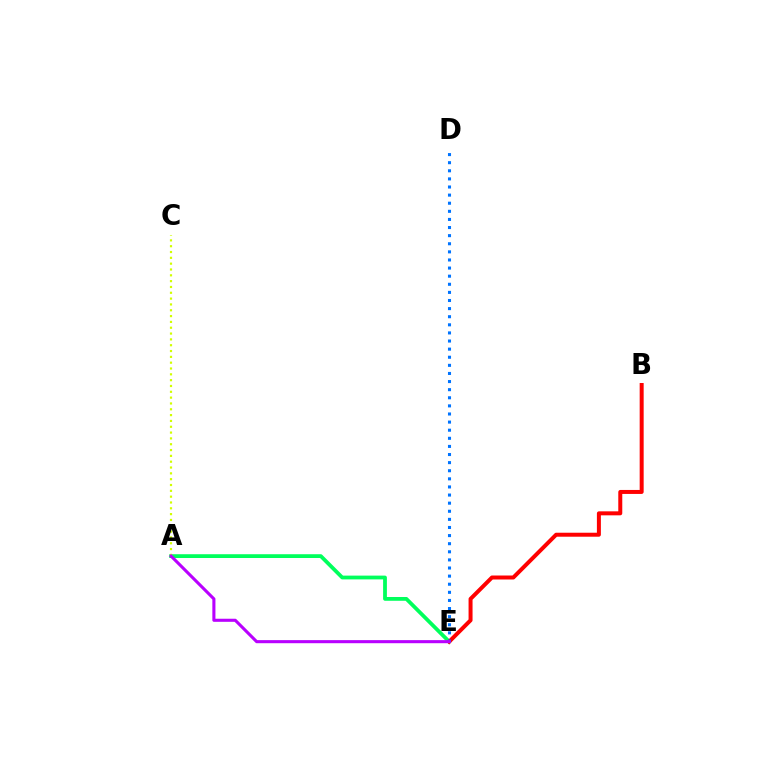{('A', 'E'): [{'color': '#00ff5c', 'line_style': 'solid', 'thickness': 2.72}, {'color': '#b900ff', 'line_style': 'solid', 'thickness': 2.22}], ('A', 'C'): [{'color': '#d1ff00', 'line_style': 'dotted', 'thickness': 1.58}], ('B', 'E'): [{'color': '#ff0000', 'line_style': 'solid', 'thickness': 2.87}], ('D', 'E'): [{'color': '#0074ff', 'line_style': 'dotted', 'thickness': 2.2}]}